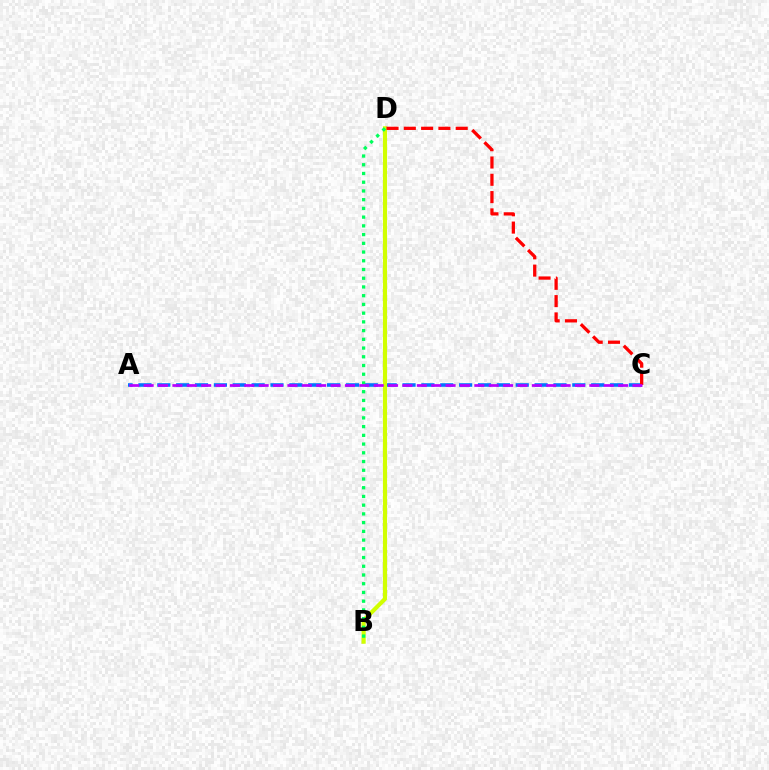{('A', 'C'): [{'color': '#0074ff', 'line_style': 'dashed', 'thickness': 2.56}, {'color': '#b900ff', 'line_style': 'dashed', 'thickness': 1.95}], ('B', 'D'): [{'color': '#d1ff00', 'line_style': 'solid', 'thickness': 2.99}, {'color': '#00ff5c', 'line_style': 'dotted', 'thickness': 2.37}], ('C', 'D'): [{'color': '#ff0000', 'line_style': 'dashed', 'thickness': 2.35}]}